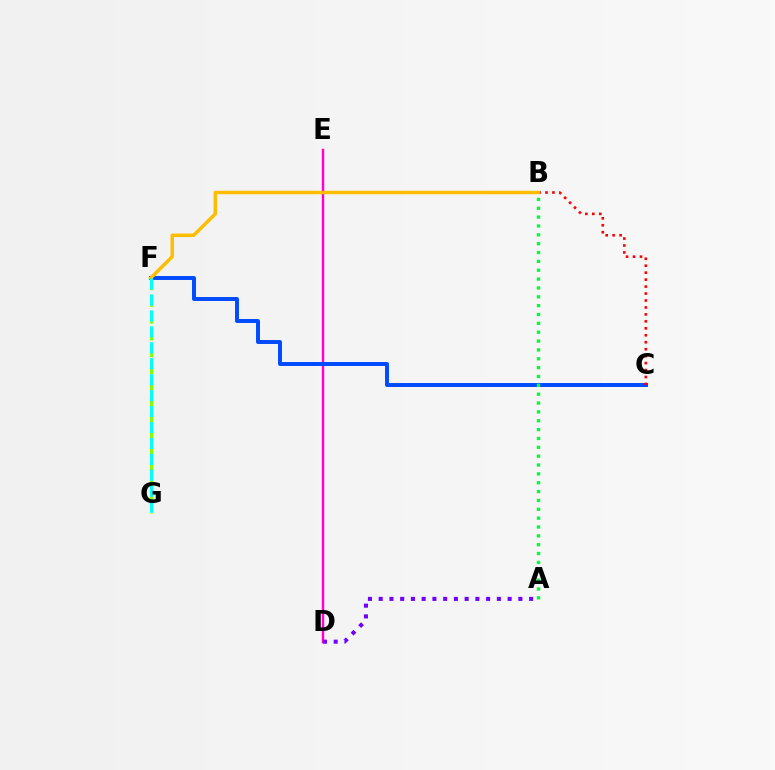{('D', 'E'): [{'color': '#ff00cf', 'line_style': 'solid', 'thickness': 1.75}], ('C', 'F'): [{'color': '#004bff', 'line_style': 'solid', 'thickness': 2.84}], ('F', 'G'): [{'color': '#84ff00', 'line_style': 'dashed', 'thickness': 2.27}, {'color': '#00fff6', 'line_style': 'dashed', 'thickness': 2.17}], ('B', 'C'): [{'color': '#ff0000', 'line_style': 'dotted', 'thickness': 1.89}], ('B', 'F'): [{'color': '#ffbd00', 'line_style': 'solid', 'thickness': 2.51}], ('A', 'B'): [{'color': '#00ff39', 'line_style': 'dotted', 'thickness': 2.41}], ('A', 'D'): [{'color': '#7200ff', 'line_style': 'dotted', 'thickness': 2.92}]}